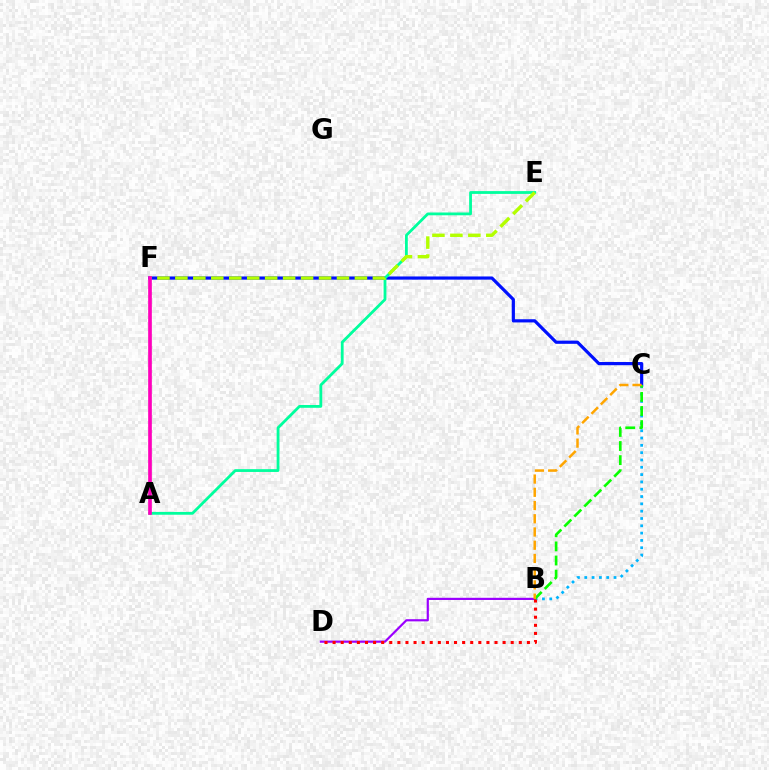{('B', 'C'): [{'color': '#00b5ff', 'line_style': 'dotted', 'thickness': 1.99}, {'color': '#08ff00', 'line_style': 'dashed', 'thickness': 1.92}, {'color': '#ffa500', 'line_style': 'dashed', 'thickness': 1.8}], ('C', 'F'): [{'color': '#0010ff', 'line_style': 'solid', 'thickness': 2.3}], ('B', 'D'): [{'color': '#9b00ff', 'line_style': 'solid', 'thickness': 1.57}, {'color': '#ff0000', 'line_style': 'dotted', 'thickness': 2.2}], ('A', 'E'): [{'color': '#00ff9d', 'line_style': 'solid', 'thickness': 2.01}], ('E', 'F'): [{'color': '#b3ff00', 'line_style': 'dashed', 'thickness': 2.44}], ('A', 'F'): [{'color': '#ff00bd', 'line_style': 'solid', 'thickness': 2.64}]}